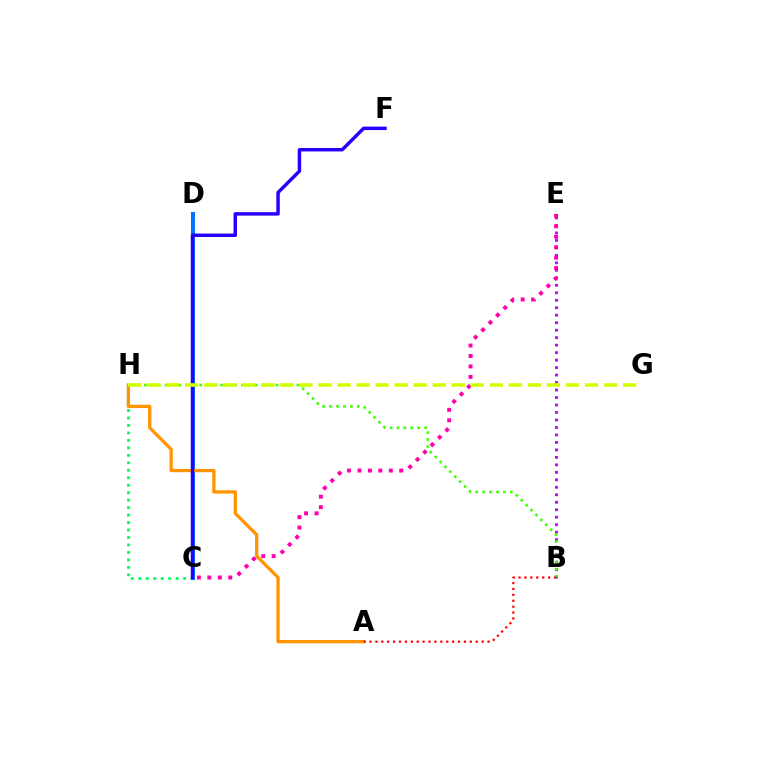{('C', 'D'): [{'color': '#00fff6', 'line_style': 'dotted', 'thickness': 1.52}, {'color': '#0074ff', 'line_style': 'solid', 'thickness': 2.93}], ('B', 'E'): [{'color': '#b900ff', 'line_style': 'dotted', 'thickness': 2.03}], ('C', 'H'): [{'color': '#00ff5c', 'line_style': 'dotted', 'thickness': 2.03}], ('B', 'H'): [{'color': '#3dff00', 'line_style': 'dotted', 'thickness': 1.88}], ('A', 'H'): [{'color': '#ff9400', 'line_style': 'solid', 'thickness': 2.37}], ('C', 'F'): [{'color': '#2500ff', 'line_style': 'solid', 'thickness': 2.49}], ('C', 'E'): [{'color': '#ff00ac', 'line_style': 'dotted', 'thickness': 2.84}], ('G', 'H'): [{'color': '#d1ff00', 'line_style': 'dashed', 'thickness': 2.59}], ('A', 'B'): [{'color': '#ff0000', 'line_style': 'dotted', 'thickness': 1.6}]}